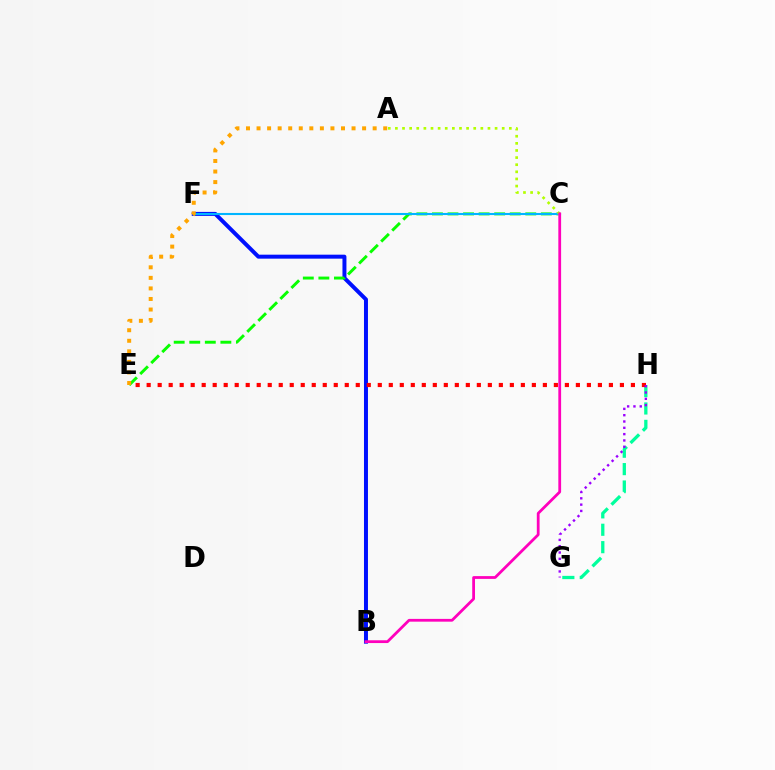{('B', 'F'): [{'color': '#0010ff', 'line_style': 'solid', 'thickness': 2.86}], ('G', 'H'): [{'color': '#00ff9d', 'line_style': 'dashed', 'thickness': 2.36}, {'color': '#9b00ff', 'line_style': 'dotted', 'thickness': 1.72}], ('E', 'H'): [{'color': '#ff0000', 'line_style': 'dotted', 'thickness': 2.99}], ('C', 'E'): [{'color': '#08ff00', 'line_style': 'dashed', 'thickness': 2.11}], ('C', 'F'): [{'color': '#00b5ff', 'line_style': 'solid', 'thickness': 1.51}], ('A', 'E'): [{'color': '#ffa500', 'line_style': 'dotted', 'thickness': 2.87}], ('A', 'C'): [{'color': '#b3ff00', 'line_style': 'dotted', 'thickness': 1.93}], ('B', 'C'): [{'color': '#ff00bd', 'line_style': 'solid', 'thickness': 2.0}]}